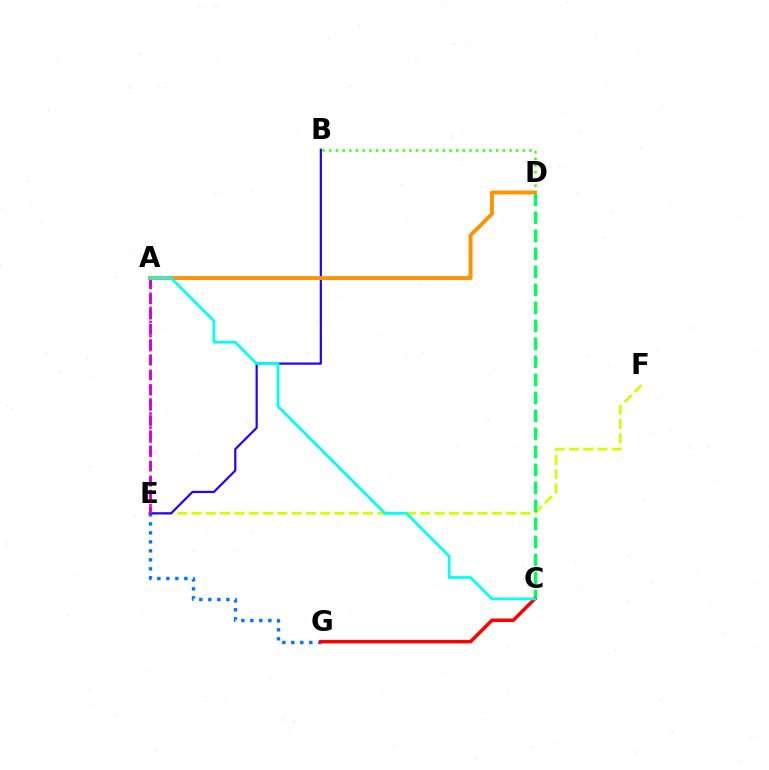{('E', 'F'): [{'color': '#d1ff00', 'line_style': 'dashed', 'thickness': 1.94}], ('E', 'G'): [{'color': '#0074ff', 'line_style': 'dotted', 'thickness': 2.44}], ('B', 'E'): [{'color': '#2500ff', 'line_style': 'solid', 'thickness': 1.59}], ('C', 'D'): [{'color': '#00ff5c', 'line_style': 'dashed', 'thickness': 2.45}], ('A', 'E'): [{'color': '#b900ff', 'line_style': 'dashed', 'thickness': 2.06}, {'color': '#ff00ac', 'line_style': 'dotted', 'thickness': 1.91}], ('B', 'D'): [{'color': '#3dff00', 'line_style': 'dotted', 'thickness': 1.81}], ('C', 'G'): [{'color': '#ff0000', 'line_style': 'solid', 'thickness': 2.51}], ('A', 'D'): [{'color': '#ff9400', 'line_style': 'solid', 'thickness': 2.84}], ('A', 'C'): [{'color': '#00fff6', 'line_style': 'solid', 'thickness': 1.96}]}